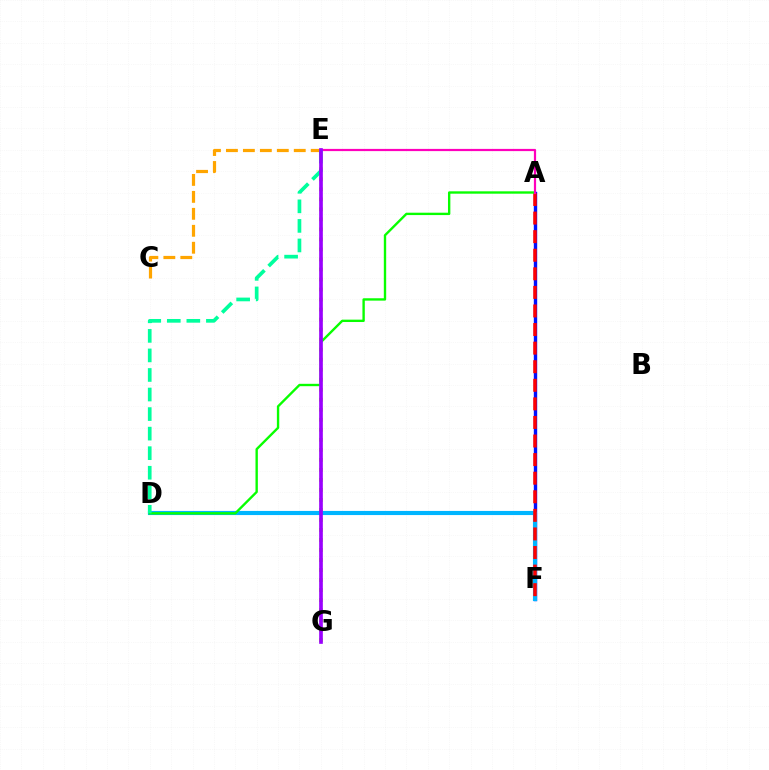{('E', 'G'): [{'color': '#b3ff00', 'line_style': 'dotted', 'thickness': 2.72}, {'color': '#9b00ff', 'line_style': 'solid', 'thickness': 2.65}], ('A', 'F'): [{'color': '#0010ff', 'line_style': 'solid', 'thickness': 2.44}, {'color': '#ff0000', 'line_style': 'dashed', 'thickness': 2.52}], ('D', 'F'): [{'color': '#00b5ff', 'line_style': 'solid', 'thickness': 2.97}], ('A', 'D'): [{'color': '#08ff00', 'line_style': 'solid', 'thickness': 1.71}], ('A', 'E'): [{'color': '#ff00bd', 'line_style': 'solid', 'thickness': 1.59}], ('C', 'E'): [{'color': '#ffa500', 'line_style': 'dashed', 'thickness': 2.3}], ('D', 'E'): [{'color': '#00ff9d', 'line_style': 'dashed', 'thickness': 2.66}]}